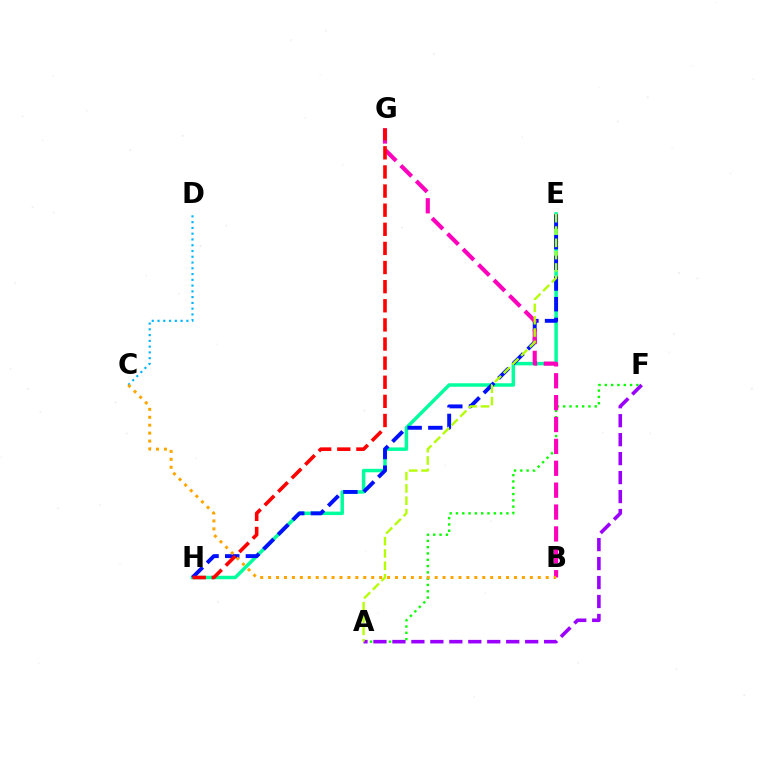{('A', 'F'): [{'color': '#08ff00', 'line_style': 'dotted', 'thickness': 1.71}, {'color': '#9b00ff', 'line_style': 'dashed', 'thickness': 2.58}], ('C', 'D'): [{'color': '#00b5ff', 'line_style': 'dotted', 'thickness': 1.57}], ('E', 'H'): [{'color': '#00ff9d', 'line_style': 'solid', 'thickness': 2.5}, {'color': '#0010ff', 'line_style': 'dashed', 'thickness': 2.81}], ('B', 'G'): [{'color': '#ff00bd', 'line_style': 'dashed', 'thickness': 2.97}], ('B', 'C'): [{'color': '#ffa500', 'line_style': 'dotted', 'thickness': 2.15}], ('A', 'E'): [{'color': '#b3ff00', 'line_style': 'dashed', 'thickness': 1.67}], ('G', 'H'): [{'color': '#ff0000', 'line_style': 'dashed', 'thickness': 2.6}]}